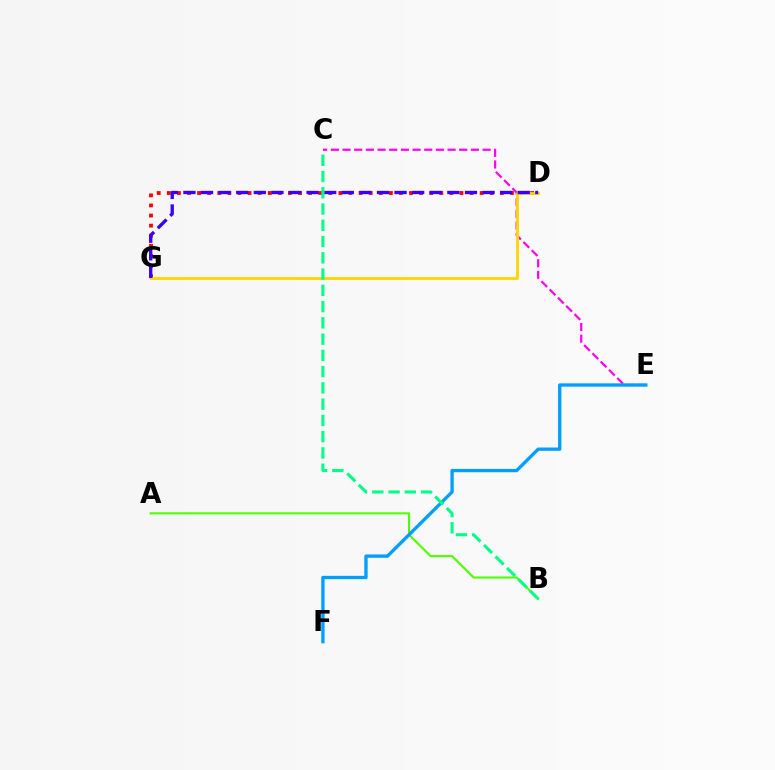{('C', 'E'): [{'color': '#ff00ed', 'line_style': 'dashed', 'thickness': 1.59}], ('D', 'G'): [{'color': '#ff0000', 'line_style': 'dotted', 'thickness': 2.74}, {'color': '#ffd500', 'line_style': 'solid', 'thickness': 2.02}, {'color': '#3700ff', 'line_style': 'dashed', 'thickness': 2.39}], ('A', 'B'): [{'color': '#4fff00', 'line_style': 'solid', 'thickness': 1.52}], ('E', 'F'): [{'color': '#009eff', 'line_style': 'solid', 'thickness': 2.38}], ('B', 'C'): [{'color': '#00ff86', 'line_style': 'dashed', 'thickness': 2.21}]}